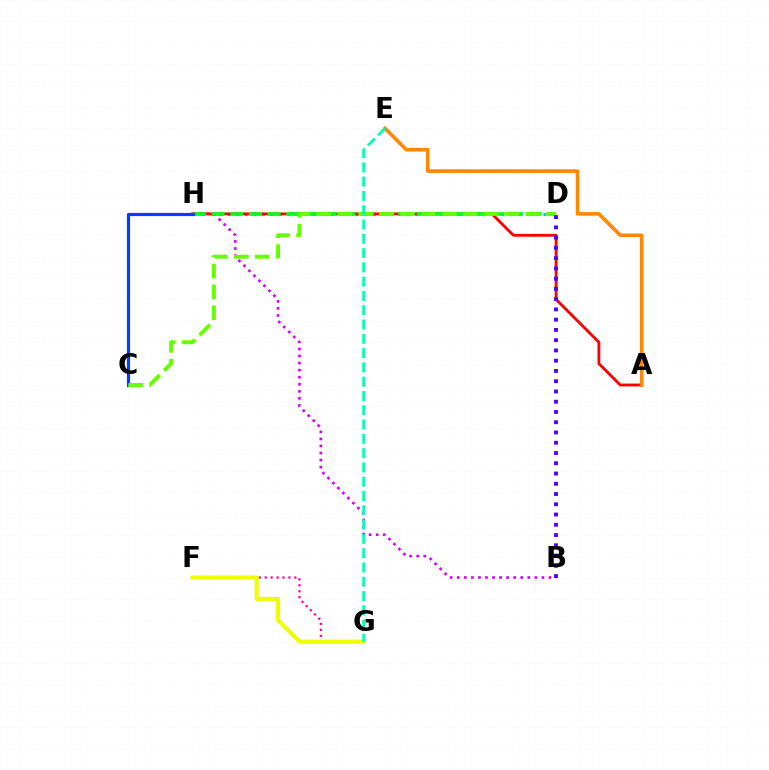{('F', 'G'): [{'color': '#ff00a0', 'line_style': 'dotted', 'thickness': 1.61}, {'color': '#eeff00', 'line_style': 'solid', 'thickness': 2.94}], ('B', 'H'): [{'color': '#d600ff', 'line_style': 'dotted', 'thickness': 1.92}], ('D', 'H'): [{'color': '#00c7ff', 'line_style': 'dotted', 'thickness': 2.32}, {'color': '#00ff27', 'line_style': 'dashed', 'thickness': 2.53}], ('A', 'H'): [{'color': '#ff0000', 'line_style': 'solid', 'thickness': 2.04}], ('C', 'H'): [{'color': '#003fff', 'line_style': 'solid', 'thickness': 2.3}], ('A', 'E'): [{'color': '#ff8800', 'line_style': 'solid', 'thickness': 2.59}], ('C', 'D'): [{'color': '#66ff00', 'line_style': 'dashed', 'thickness': 2.84}], ('E', 'G'): [{'color': '#00ffaf', 'line_style': 'dashed', 'thickness': 1.94}], ('B', 'D'): [{'color': '#4f00ff', 'line_style': 'dotted', 'thickness': 2.79}]}